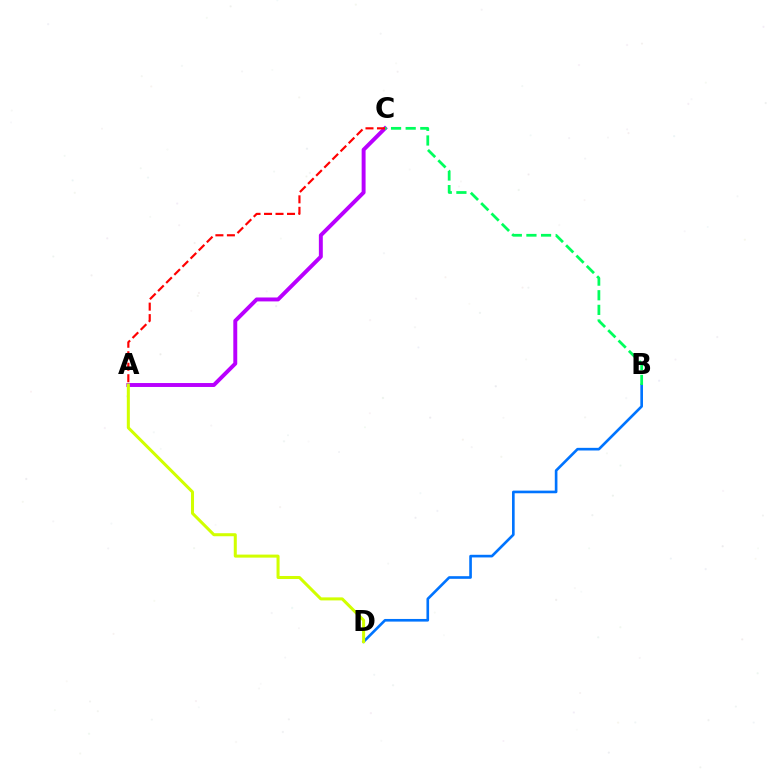{('A', 'C'): [{'color': '#b900ff', 'line_style': 'solid', 'thickness': 2.83}, {'color': '#ff0000', 'line_style': 'dashed', 'thickness': 1.56}], ('B', 'D'): [{'color': '#0074ff', 'line_style': 'solid', 'thickness': 1.9}], ('B', 'C'): [{'color': '#00ff5c', 'line_style': 'dashed', 'thickness': 1.99}], ('A', 'D'): [{'color': '#d1ff00', 'line_style': 'solid', 'thickness': 2.18}]}